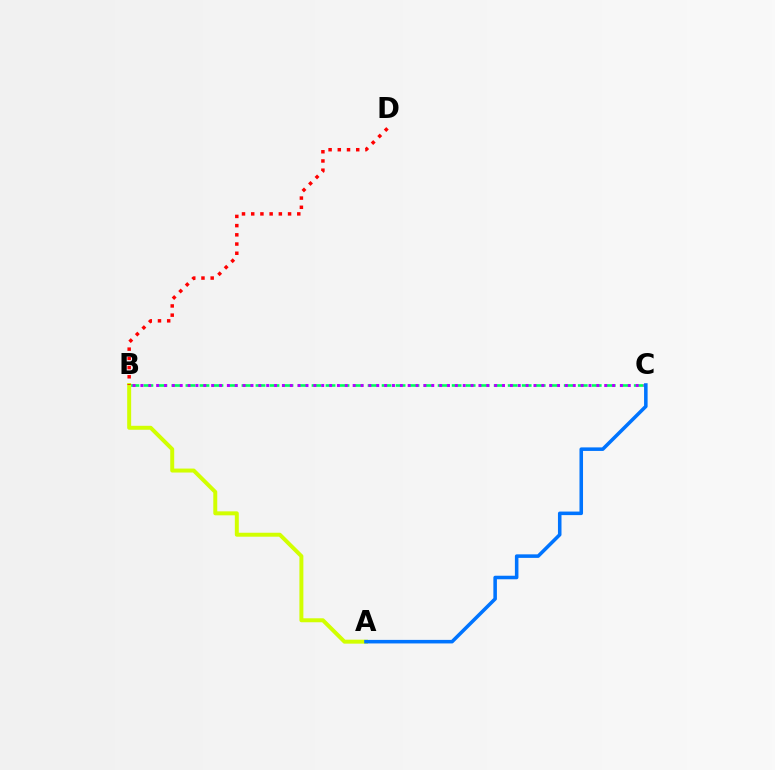{('B', 'C'): [{'color': '#00ff5c', 'line_style': 'dashed', 'thickness': 1.9}, {'color': '#b900ff', 'line_style': 'dotted', 'thickness': 2.14}], ('A', 'B'): [{'color': '#d1ff00', 'line_style': 'solid', 'thickness': 2.85}], ('A', 'C'): [{'color': '#0074ff', 'line_style': 'solid', 'thickness': 2.55}], ('B', 'D'): [{'color': '#ff0000', 'line_style': 'dotted', 'thickness': 2.5}]}